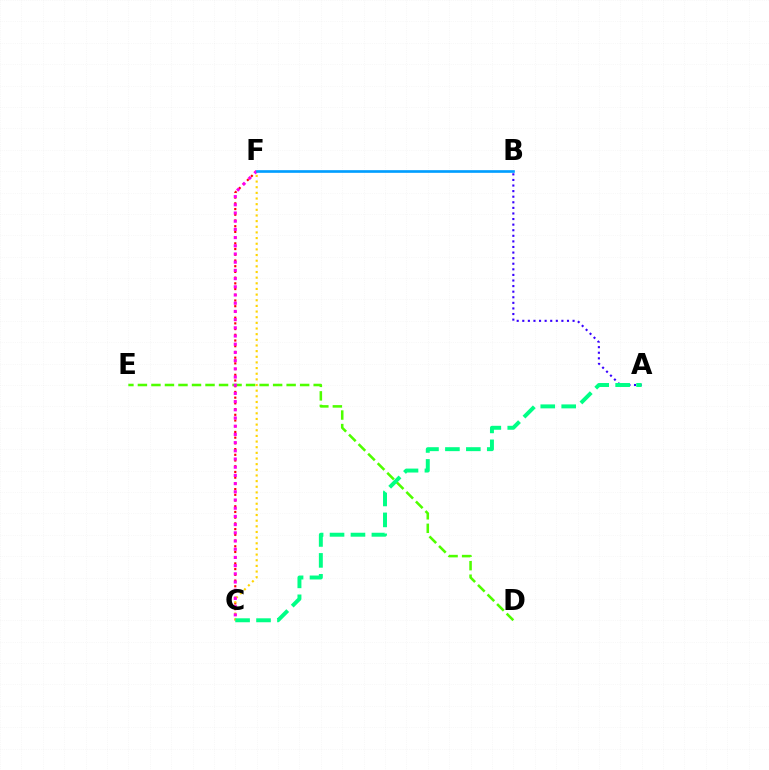{('A', 'B'): [{'color': '#3700ff', 'line_style': 'dotted', 'thickness': 1.52}], ('C', 'F'): [{'color': '#ff0000', 'line_style': 'dotted', 'thickness': 1.55}, {'color': '#ffd500', 'line_style': 'dotted', 'thickness': 1.54}, {'color': '#ff00ed', 'line_style': 'dotted', 'thickness': 2.23}], ('D', 'E'): [{'color': '#4fff00', 'line_style': 'dashed', 'thickness': 1.84}], ('A', 'C'): [{'color': '#00ff86', 'line_style': 'dashed', 'thickness': 2.84}], ('B', 'F'): [{'color': '#009eff', 'line_style': 'solid', 'thickness': 1.91}]}